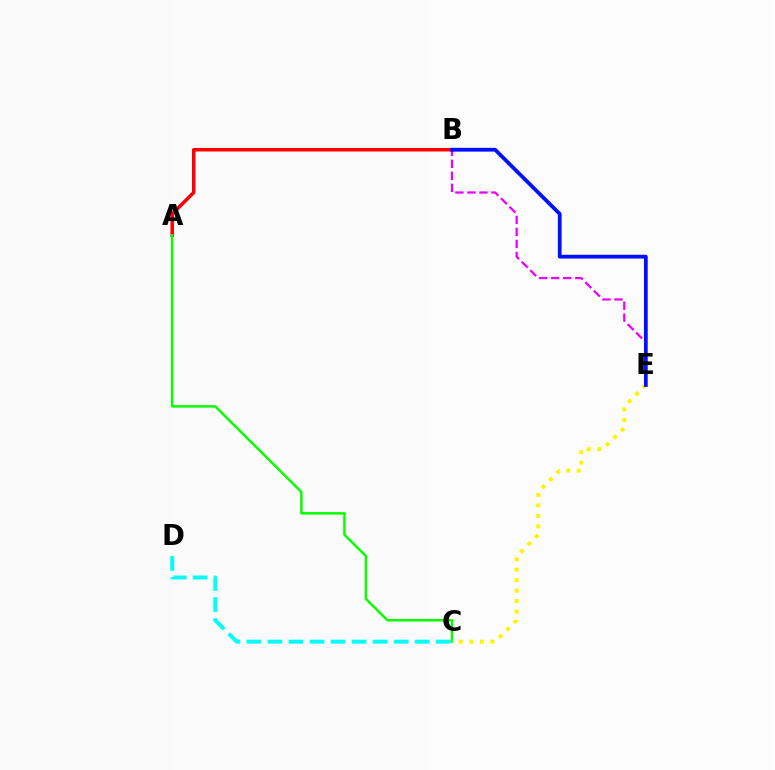{('B', 'E'): [{'color': '#ee00ff', 'line_style': 'dashed', 'thickness': 1.63}, {'color': '#0010ff', 'line_style': 'solid', 'thickness': 2.72}], ('C', 'D'): [{'color': '#00fff6', 'line_style': 'dashed', 'thickness': 2.86}], ('A', 'B'): [{'color': '#ff0000', 'line_style': 'solid', 'thickness': 2.53}], ('A', 'C'): [{'color': '#08ff00', 'line_style': 'solid', 'thickness': 1.79}], ('C', 'E'): [{'color': '#fcf500', 'line_style': 'dotted', 'thickness': 2.84}]}